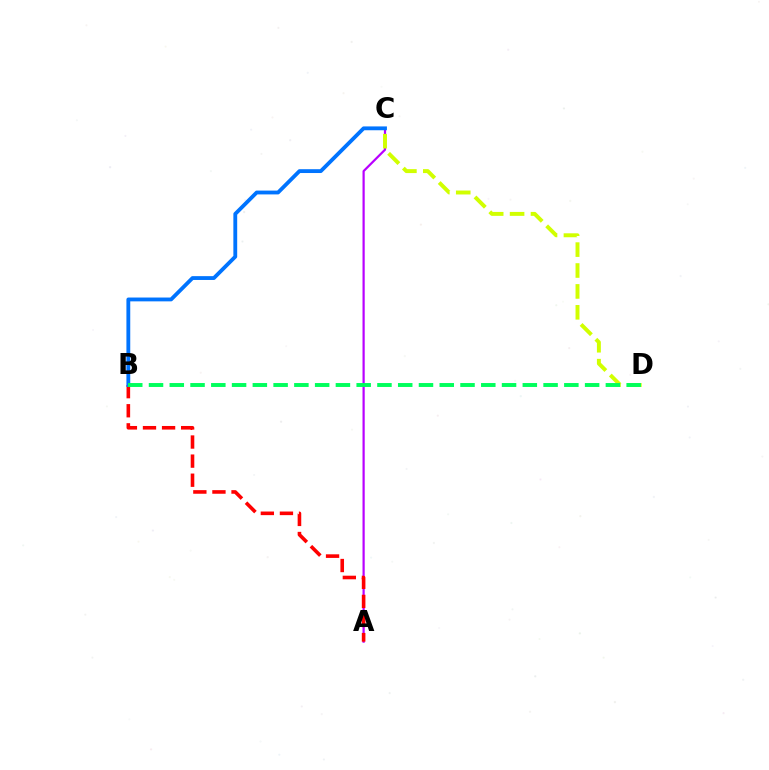{('A', 'C'): [{'color': '#b900ff', 'line_style': 'solid', 'thickness': 1.59}], ('A', 'B'): [{'color': '#ff0000', 'line_style': 'dashed', 'thickness': 2.59}], ('C', 'D'): [{'color': '#d1ff00', 'line_style': 'dashed', 'thickness': 2.84}], ('B', 'C'): [{'color': '#0074ff', 'line_style': 'solid', 'thickness': 2.76}], ('B', 'D'): [{'color': '#00ff5c', 'line_style': 'dashed', 'thickness': 2.82}]}